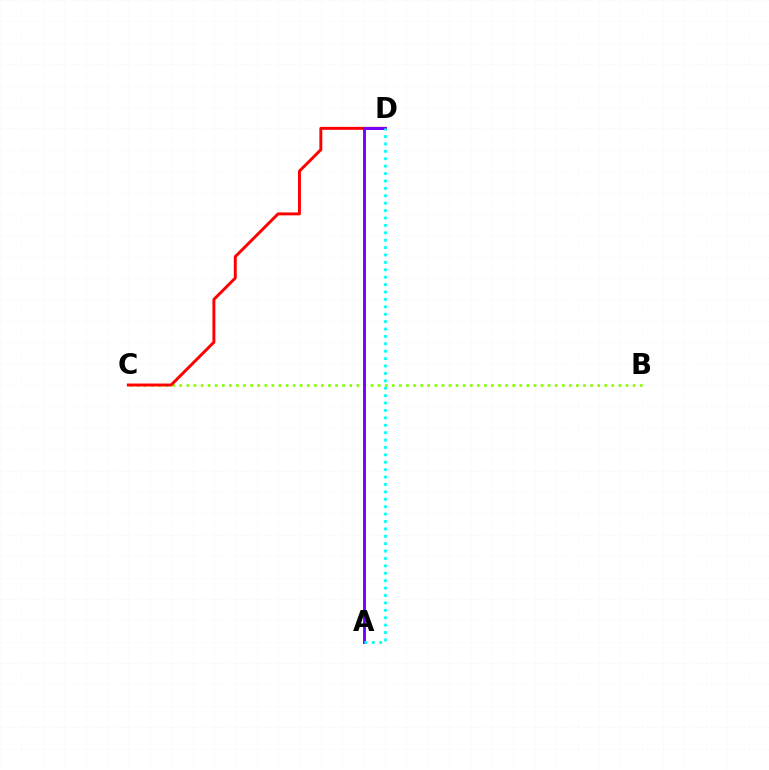{('B', 'C'): [{'color': '#84ff00', 'line_style': 'dotted', 'thickness': 1.92}], ('C', 'D'): [{'color': '#ff0000', 'line_style': 'solid', 'thickness': 2.12}], ('A', 'D'): [{'color': '#7200ff', 'line_style': 'solid', 'thickness': 2.08}, {'color': '#00fff6', 'line_style': 'dotted', 'thickness': 2.01}]}